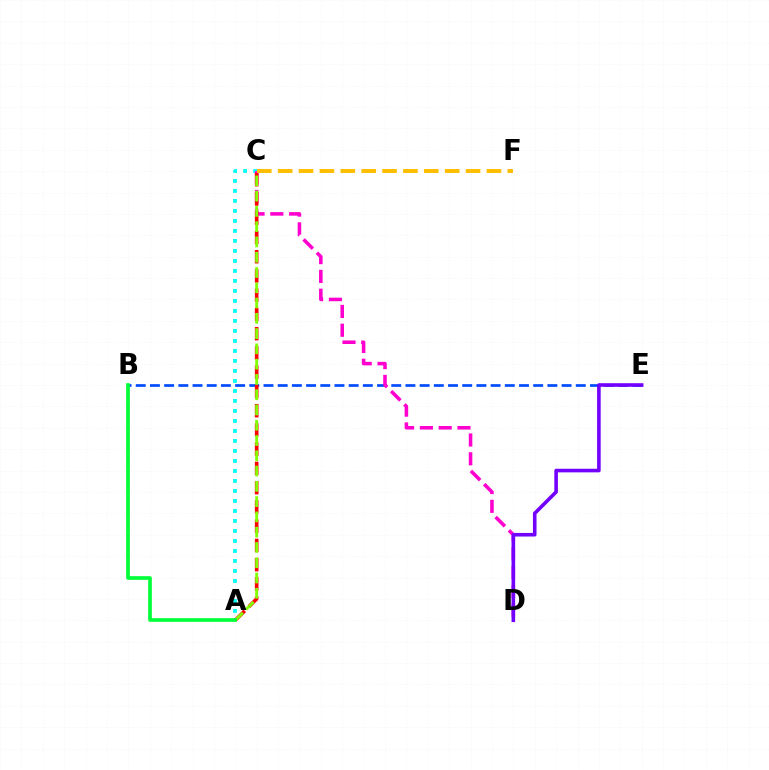{('A', 'C'): [{'color': '#00fff6', 'line_style': 'dotted', 'thickness': 2.72}, {'color': '#ff0000', 'line_style': 'dashed', 'thickness': 2.61}, {'color': '#84ff00', 'line_style': 'dashed', 'thickness': 2.08}], ('B', 'E'): [{'color': '#004bff', 'line_style': 'dashed', 'thickness': 1.93}], ('C', 'D'): [{'color': '#ff00cf', 'line_style': 'dashed', 'thickness': 2.55}], ('D', 'E'): [{'color': '#7200ff', 'line_style': 'solid', 'thickness': 2.59}], ('C', 'F'): [{'color': '#ffbd00', 'line_style': 'dashed', 'thickness': 2.84}], ('A', 'B'): [{'color': '#00ff39', 'line_style': 'solid', 'thickness': 2.65}]}